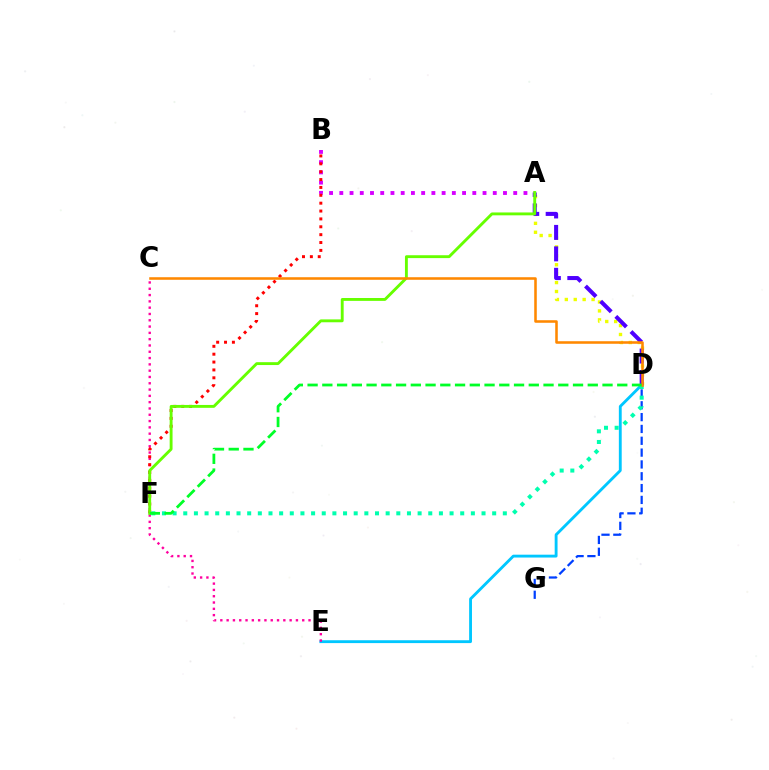{('D', 'G'): [{'color': '#003fff', 'line_style': 'dashed', 'thickness': 1.61}], ('A', 'B'): [{'color': '#d600ff', 'line_style': 'dotted', 'thickness': 2.78}], ('A', 'D'): [{'color': '#eeff00', 'line_style': 'dotted', 'thickness': 2.42}, {'color': '#4f00ff', 'line_style': 'dashed', 'thickness': 2.91}], ('D', 'E'): [{'color': '#00c7ff', 'line_style': 'solid', 'thickness': 2.05}], ('C', 'E'): [{'color': '#ff00a0', 'line_style': 'dotted', 'thickness': 1.71}], ('B', 'F'): [{'color': '#ff0000', 'line_style': 'dotted', 'thickness': 2.14}], ('D', 'F'): [{'color': '#00ffaf', 'line_style': 'dotted', 'thickness': 2.89}, {'color': '#00ff27', 'line_style': 'dashed', 'thickness': 2.0}], ('A', 'F'): [{'color': '#66ff00', 'line_style': 'solid', 'thickness': 2.07}], ('C', 'D'): [{'color': '#ff8800', 'line_style': 'solid', 'thickness': 1.84}]}